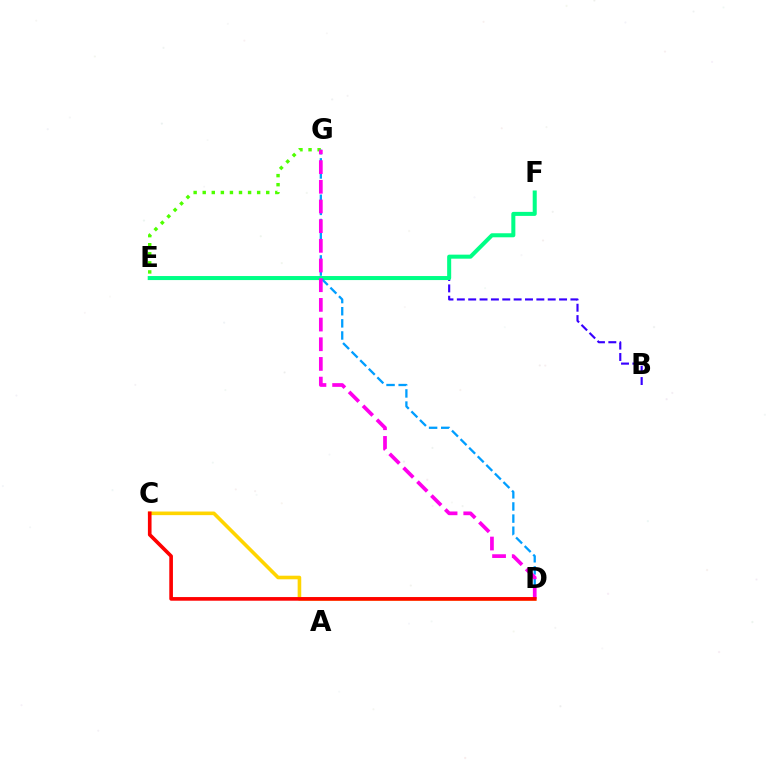{('B', 'E'): [{'color': '#3700ff', 'line_style': 'dashed', 'thickness': 1.54}], ('C', 'D'): [{'color': '#ffd500', 'line_style': 'solid', 'thickness': 2.59}, {'color': '#ff0000', 'line_style': 'solid', 'thickness': 2.62}], ('E', 'G'): [{'color': '#4fff00', 'line_style': 'dotted', 'thickness': 2.46}], ('E', 'F'): [{'color': '#00ff86', 'line_style': 'solid', 'thickness': 2.9}], ('D', 'G'): [{'color': '#009eff', 'line_style': 'dashed', 'thickness': 1.65}, {'color': '#ff00ed', 'line_style': 'dashed', 'thickness': 2.67}]}